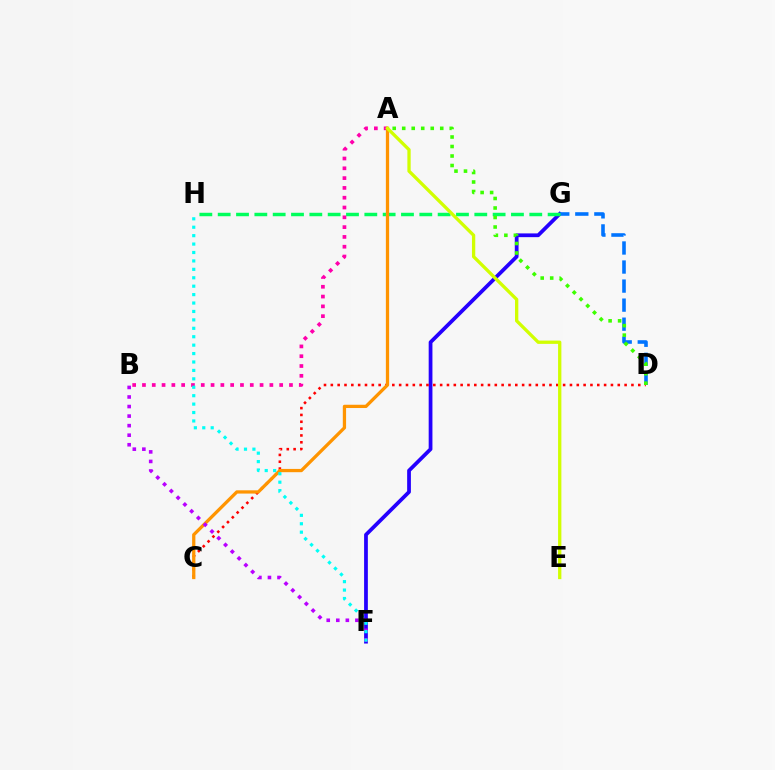{('F', 'G'): [{'color': '#2500ff', 'line_style': 'solid', 'thickness': 2.7}], ('D', 'G'): [{'color': '#0074ff', 'line_style': 'dashed', 'thickness': 2.59}], ('G', 'H'): [{'color': '#00ff5c', 'line_style': 'dashed', 'thickness': 2.49}], ('C', 'D'): [{'color': '#ff0000', 'line_style': 'dotted', 'thickness': 1.86}], ('A', 'D'): [{'color': '#3dff00', 'line_style': 'dotted', 'thickness': 2.58}], ('A', 'B'): [{'color': '#ff00ac', 'line_style': 'dotted', 'thickness': 2.66}], ('A', 'C'): [{'color': '#ff9400', 'line_style': 'solid', 'thickness': 2.35}], ('B', 'F'): [{'color': '#b900ff', 'line_style': 'dotted', 'thickness': 2.6}], ('A', 'E'): [{'color': '#d1ff00', 'line_style': 'solid', 'thickness': 2.38}], ('F', 'H'): [{'color': '#00fff6', 'line_style': 'dotted', 'thickness': 2.29}]}